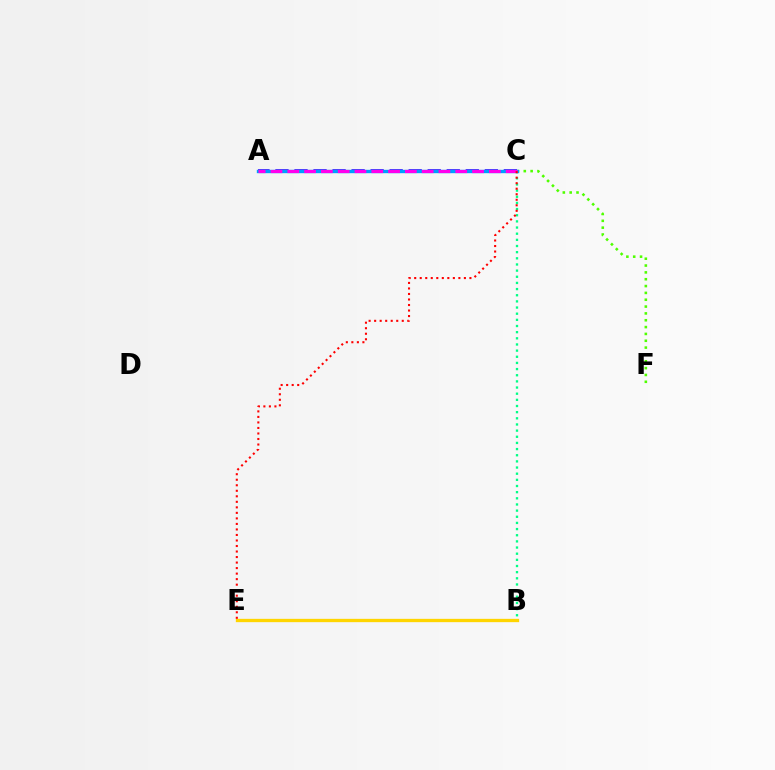{('C', 'F'): [{'color': '#4fff00', 'line_style': 'dotted', 'thickness': 1.86}], ('B', 'C'): [{'color': '#00ff86', 'line_style': 'dotted', 'thickness': 1.67}], ('A', 'C'): [{'color': '#3700ff', 'line_style': 'dashed', 'thickness': 2.59}, {'color': '#009eff', 'line_style': 'solid', 'thickness': 2.42}, {'color': '#ff00ed', 'line_style': 'dashed', 'thickness': 2.28}], ('B', 'E'): [{'color': '#ffd500', 'line_style': 'solid', 'thickness': 2.38}], ('C', 'E'): [{'color': '#ff0000', 'line_style': 'dotted', 'thickness': 1.5}]}